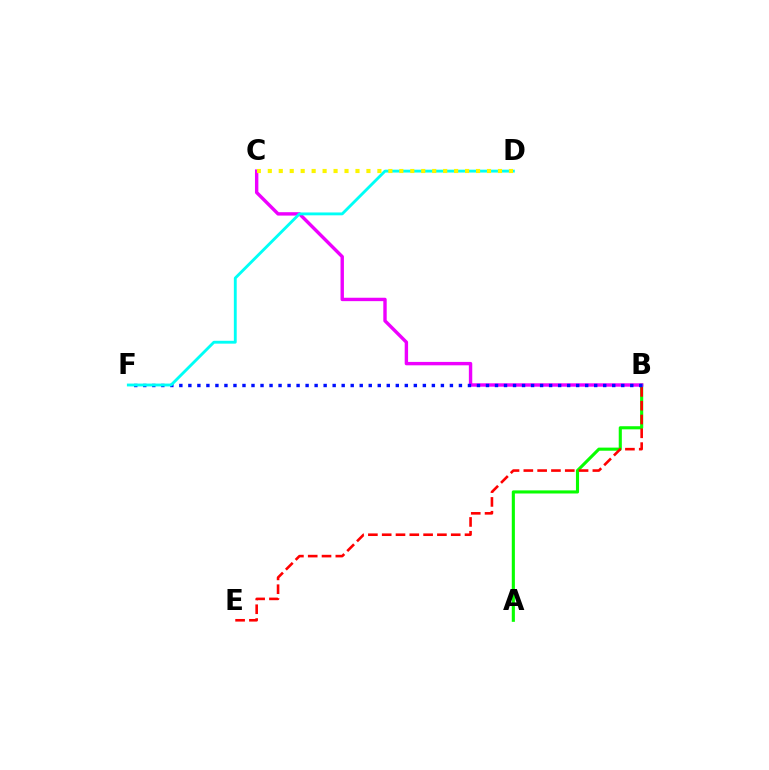{('A', 'B'): [{'color': '#08ff00', 'line_style': 'solid', 'thickness': 2.24}], ('B', 'C'): [{'color': '#ee00ff', 'line_style': 'solid', 'thickness': 2.45}], ('B', 'E'): [{'color': '#ff0000', 'line_style': 'dashed', 'thickness': 1.88}], ('B', 'F'): [{'color': '#0010ff', 'line_style': 'dotted', 'thickness': 2.45}], ('D', 'F'): [{'color': '#00fff6', 'line_style': 'solid', 'thickness': 2.06}], ('C', 'D'): [{'color': '#fcf500', 'line_style': 'dotted', 'thickness': 2.98}]}